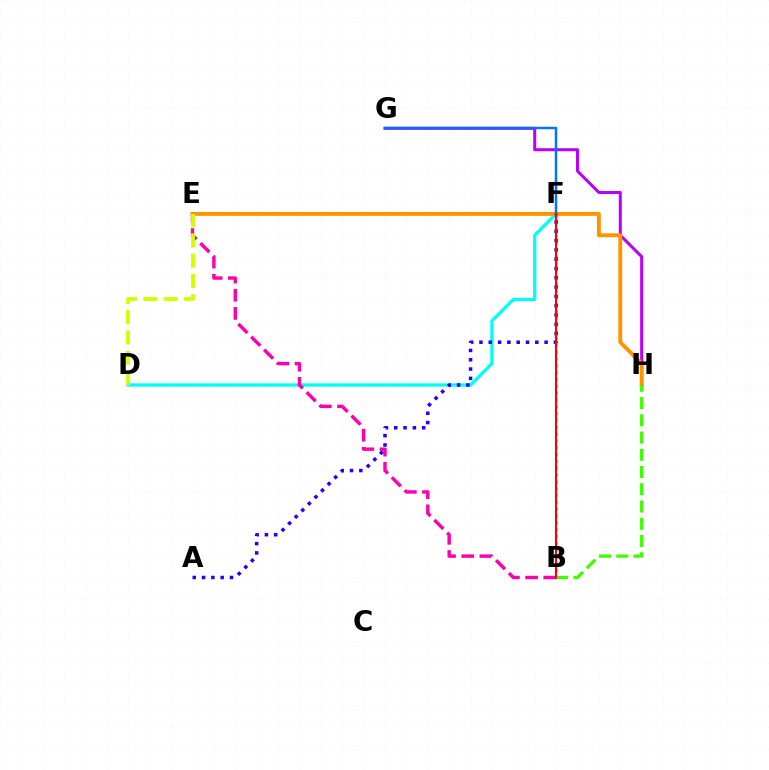{('B', 'F'): [{'color': '#00ff5c', 'line_style': 'dotted', 'thickness': 1.85}, {'color': '#ff0000', 'line_style': 'solid', 'thickness': 1.5}], ('D', 'F'): [{'color': '#00fff6', 'line_style': 'solid', 'thickness': 2.37}], ('G', 'H'): [{'color': '#b900ff', 'line_style': 'solid', 'thickness': 2.18}], ('B', 'E'): [{'color': '#ff00ac', 'line_style': 'dashed', 'thickness': 2.47}], ('E', 'H'): [{'color': '#ff9400', 'line_style': 'solid', 'thickness': 2.81}], ('B', 'H'): [{'color': '#3dff00', 'line_style': 'dashed', 'thickness': 2.34}], ('F', 'G'): [{'color': '#0074ff', 'line_style': 'solid', 'thickness': 1.78}], ('D', 'E'): [{'color': '#d1ff00', 'line_style': 'dashed', 'thickness': 2.75}], ('A', 'F'): [{'color': '#2500ff', 'line_style': 'dotted', 'thickness': 2.53}]}